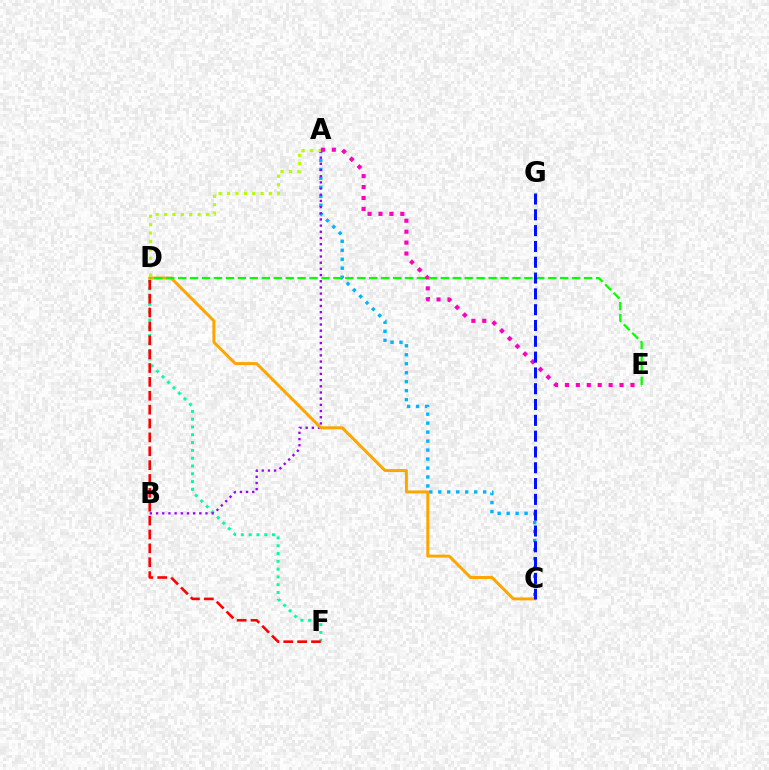{('D', 'F'): [{'color': '#00ff9d', 'line_style': 'dotted', 'thickness': 2.12}, {'color': '#ff0000', 'line_style': 'dashed', 'thickness': 1.88}], ('A', 'C'): [{'color': '#00b5ff', 'line_style': 'dotted', 'thickness': 2.44}], ('A', 'B'): [{'color': '#9b00ff', 'line_style': 'dotted', 'thickness': 1.68}], ('C', 'D'): [{'color': '#ffa500', 'line_style': 'solid', 'thickness': 2.13}], ('A', 'D'): [{'color': '#b3ff00', 'line_style': 'dotted', 'thickness': 2.28}], ('A', 'E'): [{'color': '#ff00bd', 'line_style': 'dotted', 'thickness': 2.97}], ('D', 'E'): [{'color': '#08ff00', 'line_style': 'dashed', 'thickness': 1.62}], ('C', 'G'): [{'color': '#0010ff', 'line_style': 'dashed', 'thickness': 2.15}]}